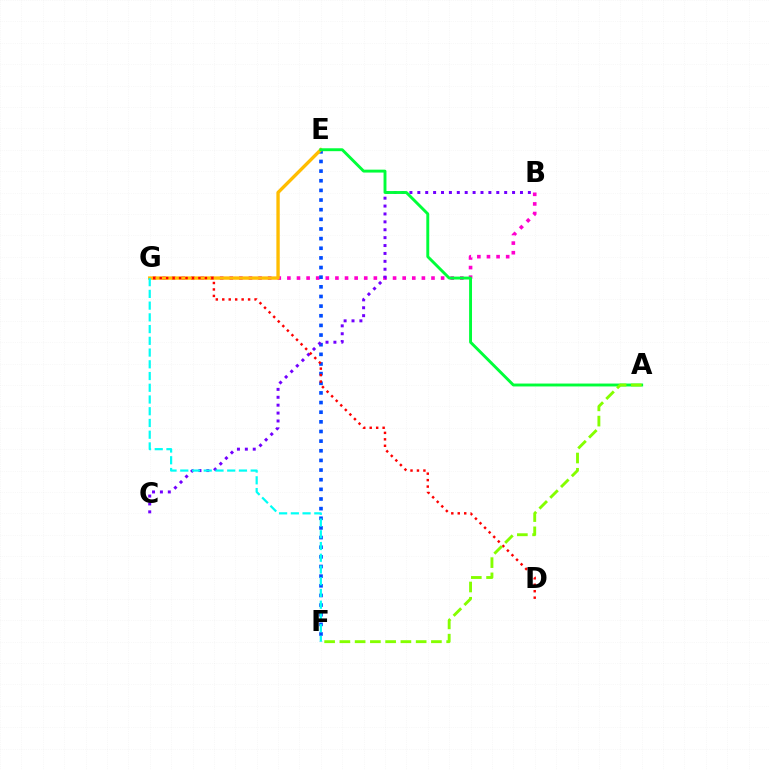{('B', 'G'): [{'color': '#ff00cf', 'line_style': 'dotted', 'thickness': 2.61}], ('E', 'F'): [{'color': '#004bff', 'line_style': 'dotted', 'thickness': 2.62}], ('B', 'C'): [{'color': '#7200ff', 'line_style': 'dotted', 'thickness': 2.15}], ('E', 'G'): [{'color': '#ffbd00', 'line_style': 'solid', 'thickness': 2.41}], ('D', 'G'): [{'color': '#ff0000', 'line_style': 'dotted', 'thickness': 1.75}], ('A', 'E'): [{'color': '#00ff39', 'line_style': 'solid', 'thickness': 2.09}], ('A', 'F'): [{'color': '#84ff00', 'line_style': 'dashed', 'thickness': 2.07}], ('F', 'G'): [{'color': '#00fff6', 'line_style': 'dashed', 'thickness': 1.59}]}